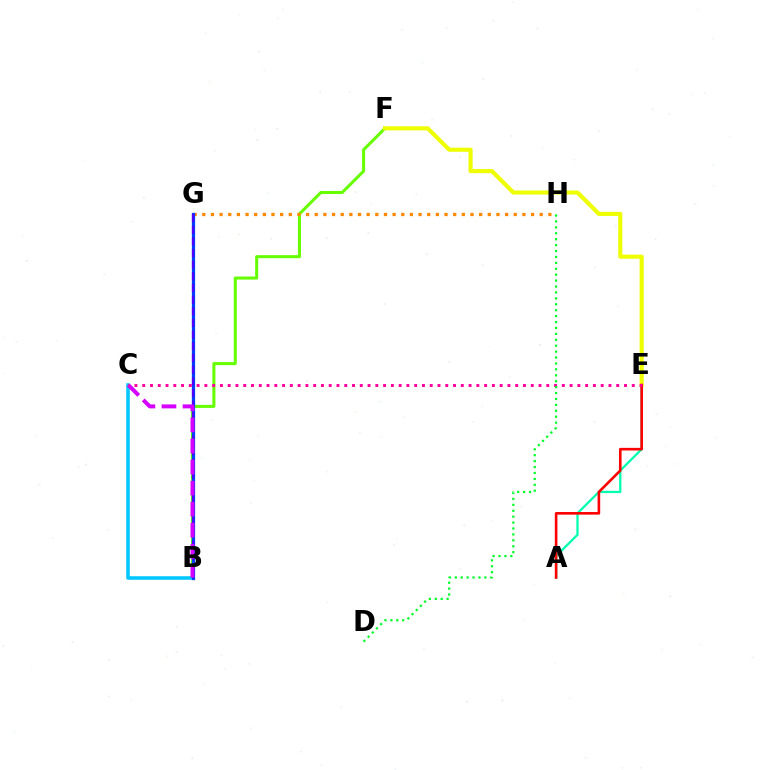{('B', 'F'): [{'color': '#66ff00', 'line_style': 'solid', 'thickness': 2.19}], ('A', 'E'): [{'color': '#00ffaf', 'line_style': 'solid', 'thickness': 1.63}, {'color': '#ff0000', 'line_style': 'solid', 'thickness': 1.89}], ('G', 'H'): [{'color': '#ff8800', 'line_style': 'dotted', 'thickness': 2.35}], ('B', 'C'): [{'color': '#00c7ff', 'line_style': 'solid', 'thickness': 2.55}, {'color': '#d600ff', 'line_style': 'dashed', 'thickness': 2.86}], ('E', 'F'): [{'color': '#eeff00', 'line_style': 'solid', 'thickness': 2.96}], ('B', 'G'): [{'color': '#003fff', 'line_style': 'solid', 'thickness': 2.32}, {'color': '#4f00ff', 'line_style': 'dashed', 'thickness': 1.58}], ('C', 'E'): [{'color': '#ff00a0', 'line_style': 'dotted', 'thickness': 2.11}], ('D', 'H'): [{'color': '#00ff27', 'line_style': 'dotted', 'thickness': 1.61}]}